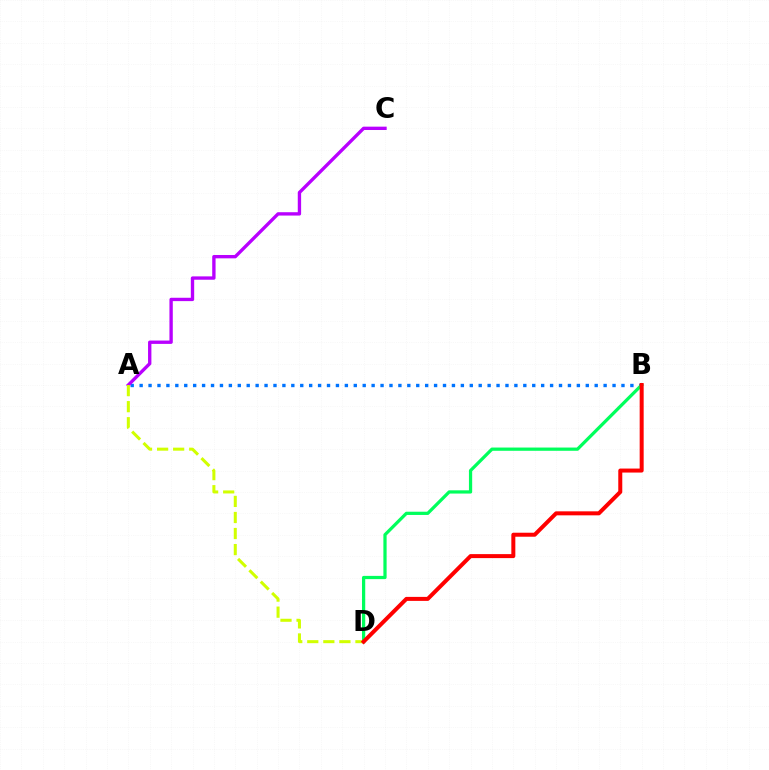{('A', 'B'): [{'color': '#0074ff', 'line_style': 'dotted', 'thickness': 2.42}], ('B', 'D'): [{'color': '#00ff5c', 'line_style': 'solid', 'thickness': 2.33}, {'color': '#ff0000', 'line_style': 'solid', 'thickness': 2.88}], ('A', 'C'): [{'color': '#b900ff', 'line_style': 'solid', 'thickness': 2.41}], ('A', 'D'): [{'color': '#d1ff00', 'line_style': 'dashed', 'thickness': 2.18}]}